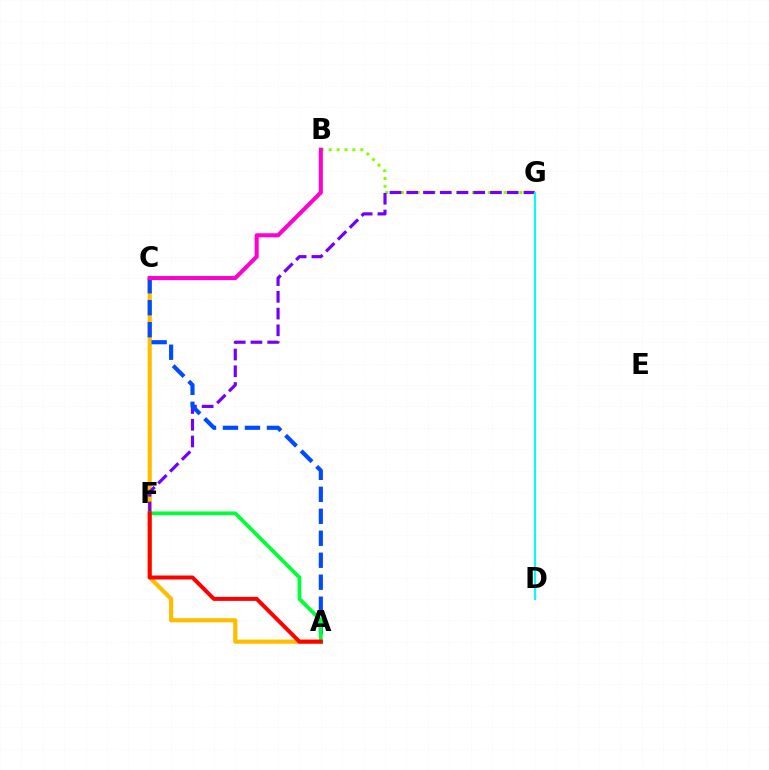{('B', 'G'): [{'color': '#84ff00', 'line_style': 'dotted', 'thickness': 2.14}], ('A', 'C'): [{'color': '#ffbd00', 'line_style': 'solid', 'thickness': 3.0}, {'color': '#004bff', 'line_style': 'dashed', 'thickness': 2.98}], ('F', 'G'): [{'color': '#7200ff', 'line_style': 'dashed', 'thickness': 2.27}], ('B', 'C'): [{'color': '#ff00cf', 'line_style': 'solid', 'thickness': 2.92}], ('D', 'G'): [{'color': '#00fff6', 'line_style': 'solid', 'thickness': 1.51}], ('A', 'F'): [{'color': '#00ff39', 'line_style': 'solid', 'thickness': 2.71}, {'color': '#ff0000', 'line_style': 'solid', 'thickness': 2.88}]}